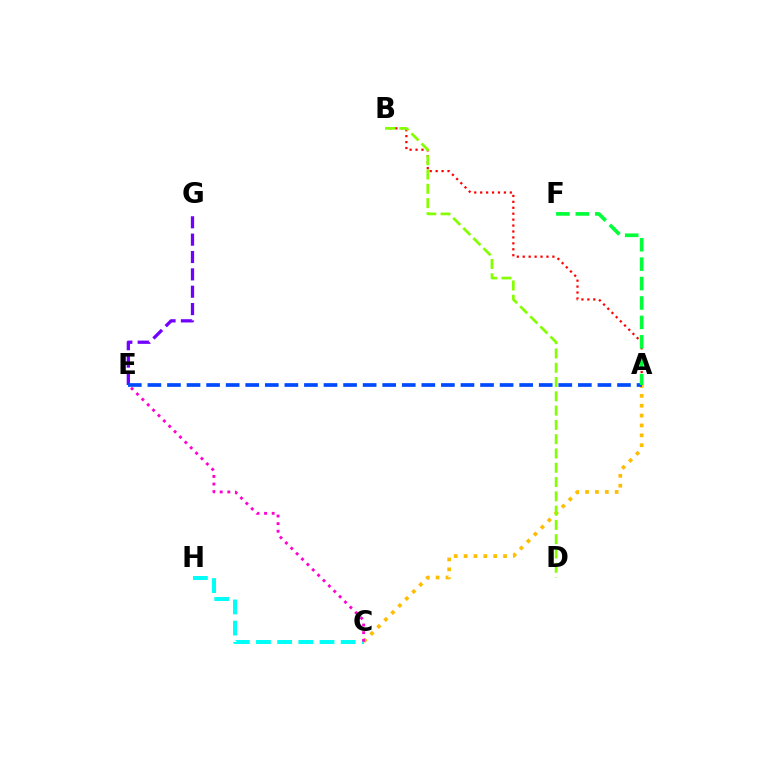{('E', 'G'): [{'color': '#7200ff', 'line_style': 'dashed', 'thickness': 2.36}], ('A', 'C'): [{'color': '#ffbd00', 'line_style': 'dotted', 'thickness': 2.68}], ('A', 'B'): [{'color': '#ff0000', 'line_style': 'dotted', 'thickness': 1.61}], ('A', 'E'): [{'color': '#004bff', 'line_style': 'dashed', 'thickness': 2.66}], ('A', 'F'): [{'color': '#00ff39', 'line_style': 'dashed', 'thickness': 2.64}], ('C', 'H'): [{'color': '#00fff6', 'line_style': 'dashed', 'thickness': 2.88}], ('B', 'D'): [{'color': '#84ff00', 'line_style': 'dashed', 'thickness': 1.94}], ('C', 'E'): [{'color': '#ff00cf', 'line_style': 'dotted', 'thickness': 2.07}]}